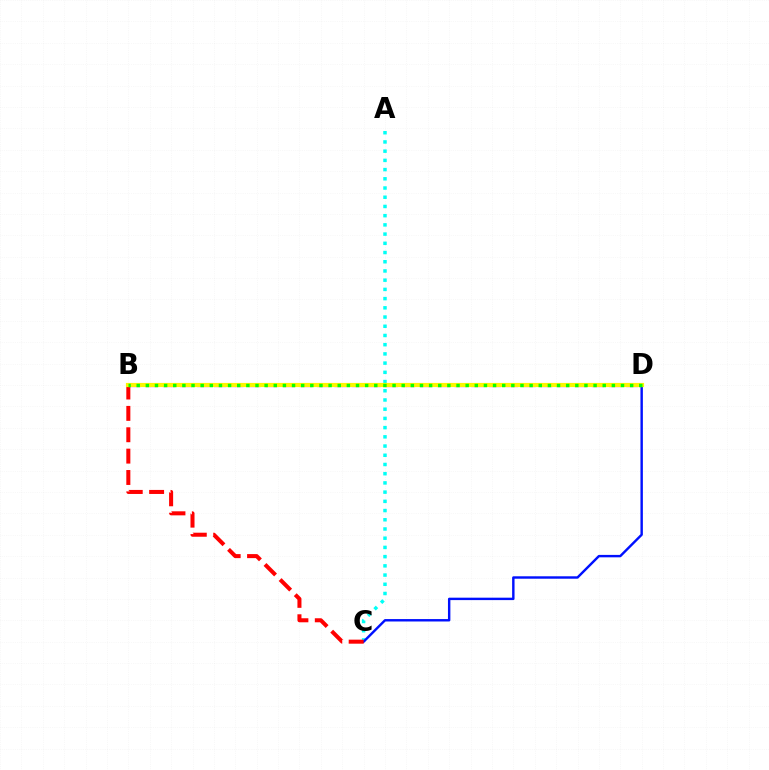{('A', 'C'): [{'color': '#00fff6', 'line_style': 'dotted', 'thickness': 2.5}], ('B', 'D'): [{'color': '#ee00ff', 'line_style': 'dashed', 'thickness': 2.33}, {'color': '#fcf500', 'line_style': 'solid', 'thickness': 3.0}, {'color': '#08ff00', 'line_style': 'dotted', 'thickness': 2.48}], ('C', 'D'): [{'color': '#0010ff', 'line_style': 'solid', 'thickness': 1.74}], ('B', 'C'): [{'color': '#ff0000', 'line_style': 'dashed', 'thickness': 2.9}]}